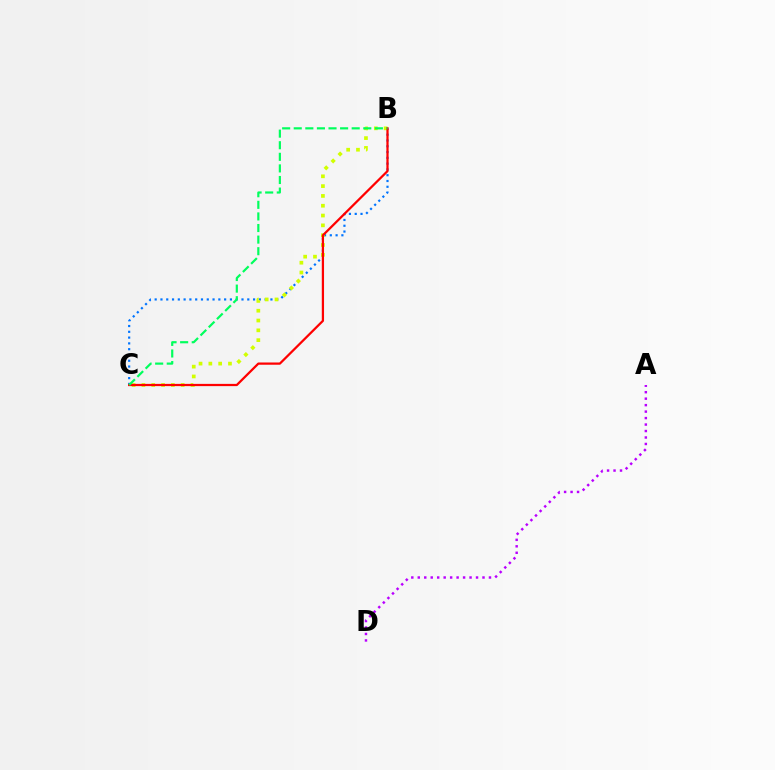{('B', 'C'): [{'color': '#0074ff', 'line_style': 'dotted', 'thickness': 1.57}, {'color': '#d1ff00', 'line_style': 'dotted', 'thickness': 2.67}, {'color': '#ff0000', 'line_style': 'solid', 'thickness': 1.62}, {'color': '#00ff5c', 'line_style': 'dashed', 'thickness': 1.57}], ('A', 'D'): [{'color': '#b900ff', 'line_style': 'dotted', 'thickness': 1.76}]}